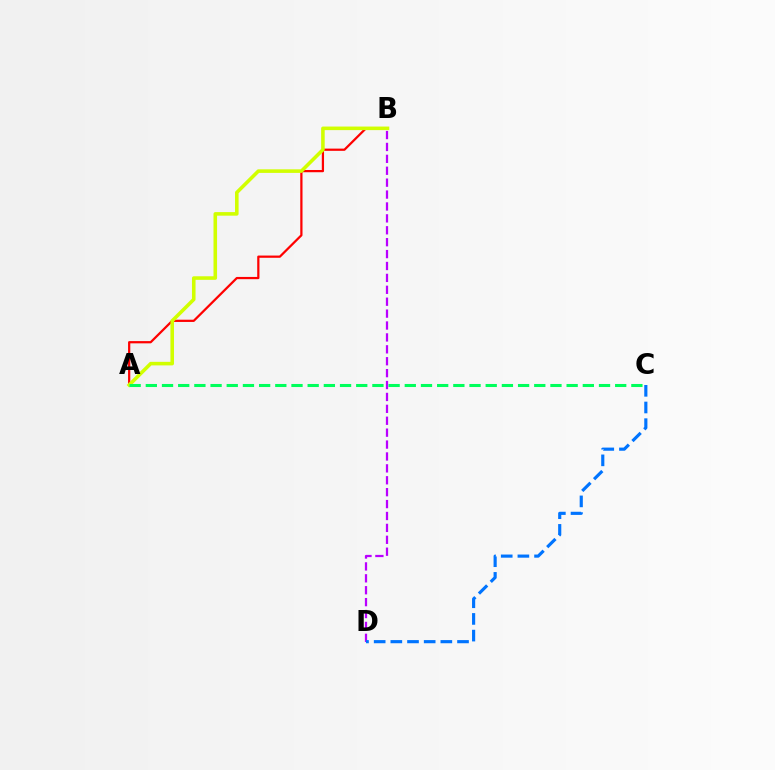{('A', 'B'): [{'color': '#ff0000', 'line_style': 'solid', 'thickness': 1.61}, {'color': '#d1ff00', 'line_style': 'solid', 'thickness': 2.57}], ('B', 'D'): [{'color': '#b900ff', 'line_style': 'dashed', 'thickness': 1.62}], ('C', 'D'): [{'color': '#0074ff', 'line_style': 'dashed', 'thickness': 2.26}], ('A', 'C'): [{'color': '#00ff5c', 'line_style': 'dashed', 'thickness': 2.2}]}